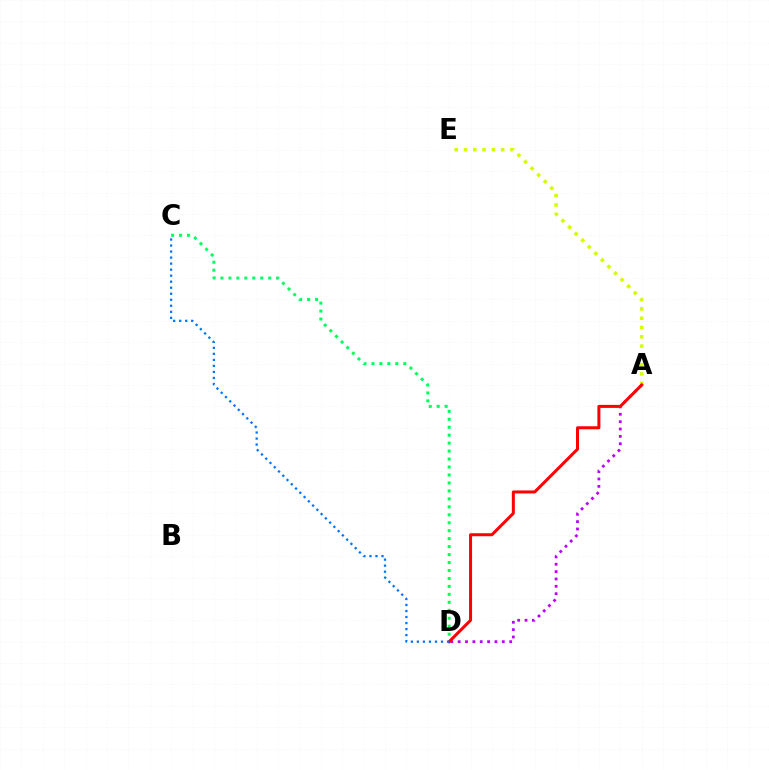{('A', 'E'): [{'color': '#d1ff00', 'line_style': 'dotted', 'thickness': 2.52}], ('C', 'D'): [{'color': '#00ff5c', 'line_style': 'dotted', 'thickness': 2.16}, {'color': '#0074ff', 'line_style': 'dotted', 'thickness': 1.64}], ('A', 'D'): [{'color': '#b900ff', 'line_style': 'dotted', 'thickness': 2.0}, {'color': '#ff0000', 'line_style': 'solid', 'thickness': 2.16}]}